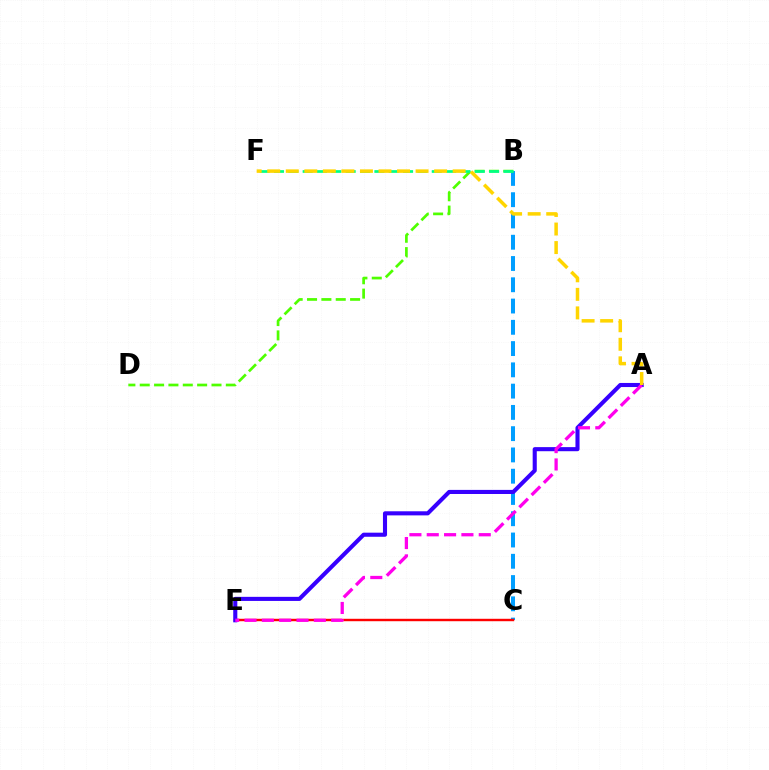{('B', 'C'): [{'color': '#009eff', 'line_style': 'dashed', 'thickness': 2.89}], ('B', 'D'): [{'color': '#4fff00', 'line_style': 'dashed', 'thickness': 1.95}], ('C', 'E'): [{'color': '#ff0000', 'line_style': 'solid', 'thickness': 1.74}], ('A', 'E'): [{'color': '#3700ff', 'line_style': 'solid', 'thickness': 2.95}, {'color': '#ff00ed', 'line_style': 'dashed', 'thickness': 2.36}], ('B', 'F'): [{'color': '#00ff86', 'line_style': 'dashed', 'thickness': 1.95}], ('A', 'F'): [{'color': '#ffd500', 'line_style': 'dashed', 'thickness': 2.52}]}